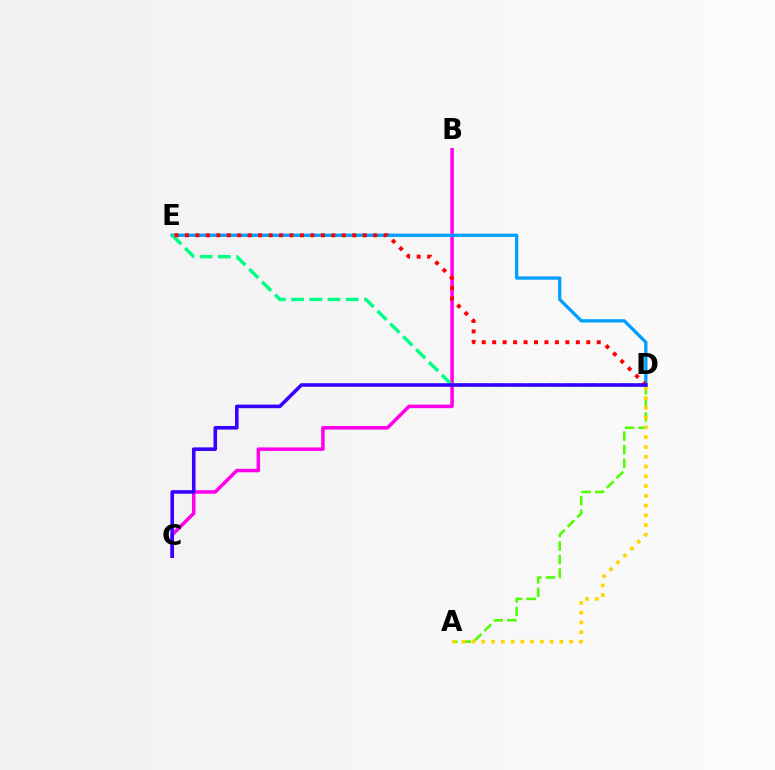{('B', 'C'): [{'color': '#ff00ed', 'line_style': 'solid', 'thickness': 2.53}], ('A', 'D'): [{'color': '#4fff00', 'line_style': 'dashed', 'thickness': 1.84}, {'color': '#ffd500', 'line_style': 'dotted', 'thickness': 2.65}], ('D', 'E'): [{'color': '#009eff', 'line_style': 'solid', 'thickness': 2.36}, {'color': '#00ff86', 'line_style': 'dashed', 'thickness': 2.47}, {'color': '#ff0000', 'line_style': 'dotted', 'thickness': 2.84}], ('C', 'D'): [{'color': '#3700ff', 'line_style': 'solid', 'thickness': 2.57}]}